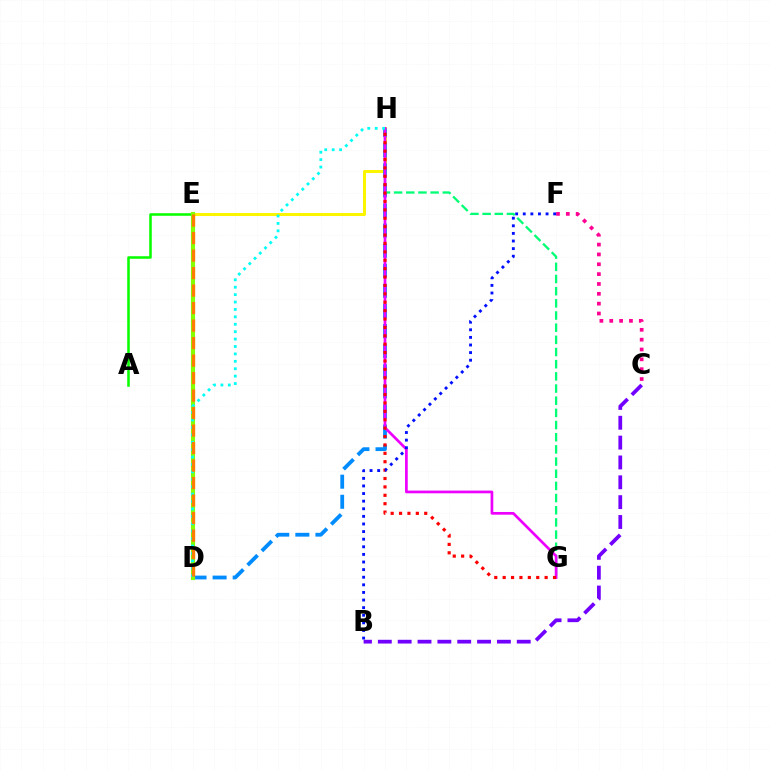{('E', 'H'): [{'color': '#fcf500', 'line_style': 'solid', 'thickness': 2.17}], ('A', 'E'): [{'color': '#08ff00', 'line_style': 'solid', 'thickness': 1.84}], ('D', 'H'): [{'color': '#008cff', 'line_style': 'dashed', 'thickness': 2.73}, {'color': '#00fff6', 'line_style': 'dotted', 'thickness': 2.01}], ('D', 'E'): [{'color': '#84ff00', 'line_style': 'solid', 'thickness': 2.97}, {'color': '#ff7c00', 'line_style': 'dashed', 'thickness': 2.38}], ('G', 'H'): [{'color': '#00ff74', 'line_style': 'dashed', 'thickness': 1.65}, {'color': '#ee00ff', 'line_style': 'solid', 'thickness': 1.95}, {'color': '#ff0000', 'line_style': 'dotted', 'thickness': 2.28}], ('B', 'C'): [{'color': '#7200ff', 'line_style': 'dashed', 'thickness': 2.7}], ('C', 'F'): [{'color': '#ff0094', 'line_style': 'dotted', 'thickness': 2.68}], ('B', 'F'): [{'color': '#0010ff', 'line_style': 'dotted', 'thickness': 2.07}]}